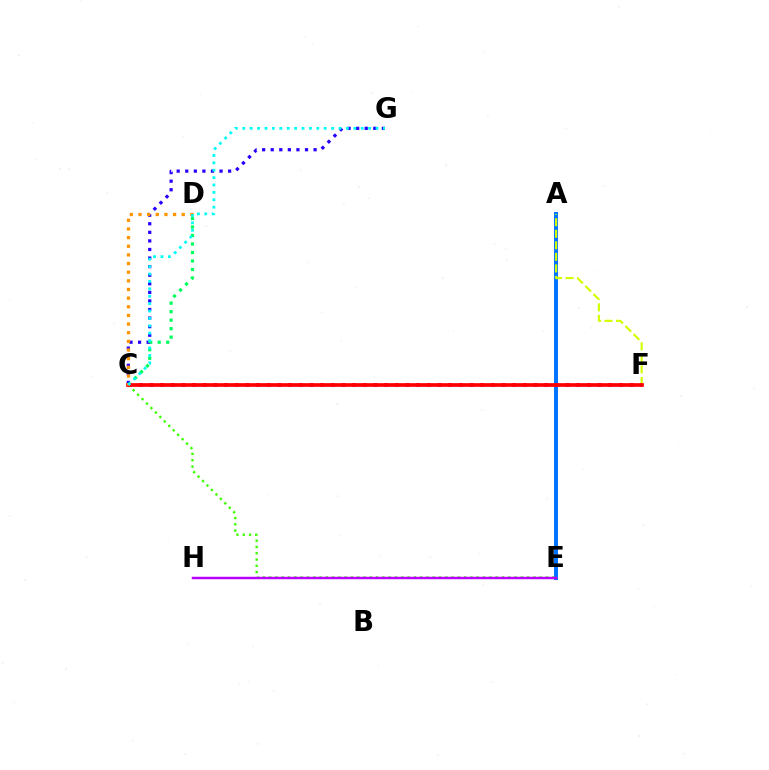{('A', 'E'): [{'color': '#0074ff', 'line_style': 'solid', 'thickness': 2.85}], ('A', 'F'): [{'color': '#d1ff00', 'line_style': 'dashed', 'thickness': 1.57}], ('C', 'G'): [{'color': '#2500ff', 'line_style': 'dotted', 'thickness': 2.33}, {'color': '#00fff6', 'line_style': 'dotted', 'thickness': 2.01}], ('C', 'D'): [{'color': '#00ff5c', 'line_style': 'dotted', 'thickness': 2.31}, {'color': '#ff9400', 'line_style': 'dotted', 'thickness': 2.35}], ('C', 'E'): [{'color': '#3dff00', 'line_style': 'dotted', 'thickness': 1.71}], ('C', 'F'): [{'color': '#ff00ac', 'line_style': 'dotted', 'thickness': 2.9}, {'color': '#ff0000', 'line_style': 'solid', 'thickness': 2.66}], ('E', 'H'): [{'color': '#b900ff', 'line_style': 'solid', 'thickness': 1.78}]}